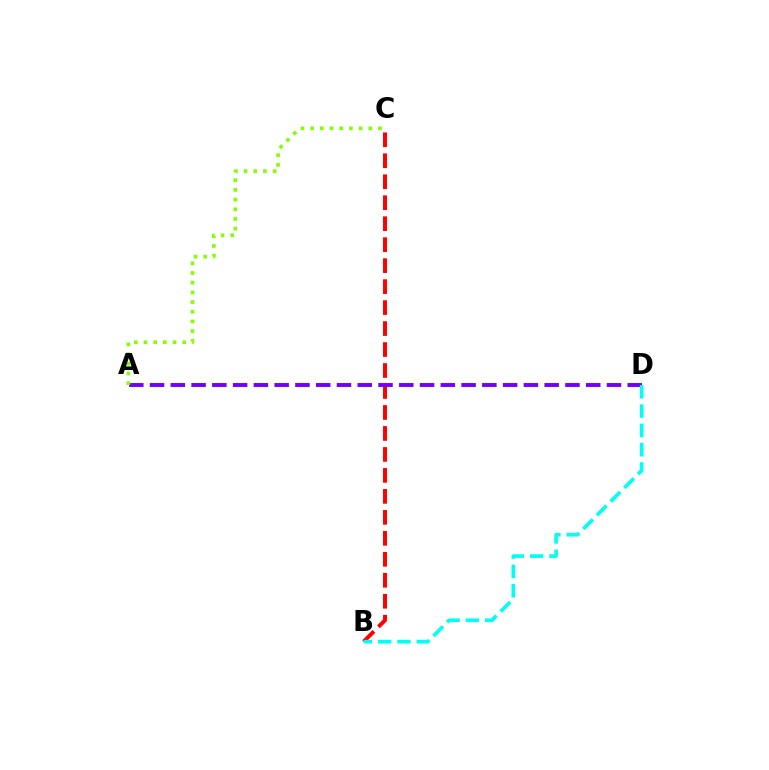{('B', 'C'): [{'color': '#ff0000', 'line_style': 'dashed', 'thickness': 2.85}], ('A', 'D'): [{'color': '#7200ff', 'line_style': 'dashed', 'thickness': 2.82}], ('A', 'C'): [{'color': '#84ff00', 'line_style': 'dotted', 'thickness': 2.63}], ('B', 'D'): [{'color': '#00fff6', 'line_style': 'dashed', 'thickness': 2.62}]}